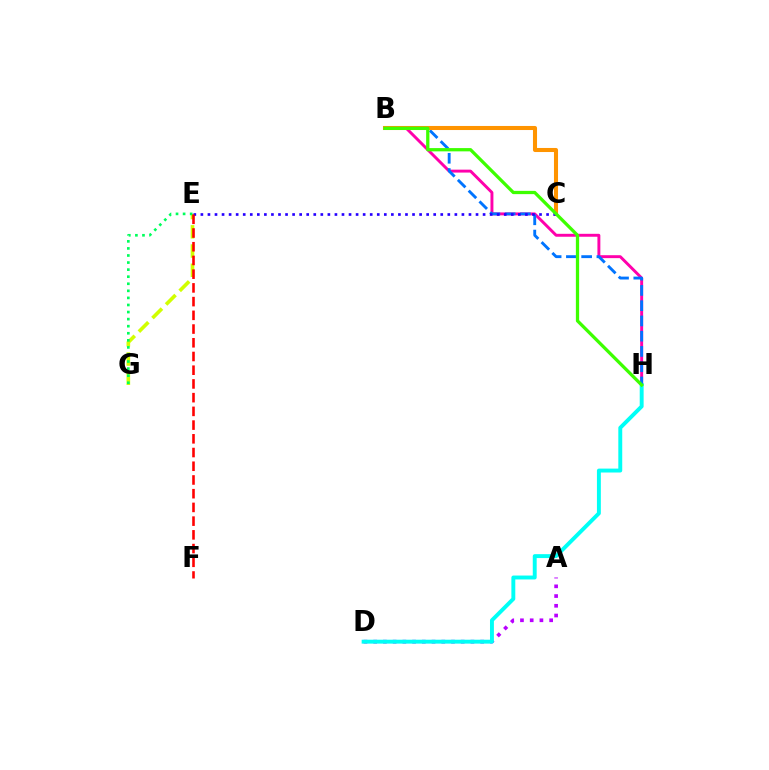{('A', 'D'): [{'color': '#b900ff', 'line_style': 'dotted', 'thickness': 2.64}], ('B', 'H'): [{'color': '#ff00ac', 'line_style': 'solid', 'thickness': 2.11}, {'color': '#0074ff', 'line_style': 'dashed', 'thickness': 2.07}, {'color': '#3dff00', 'line_style': 'solid', 'thickness': 2.35}], ('D', 'H'): [{'color': '#00fff6', 'line_style': 'solid', 'thickness': 2.82}], ('E', 'G'): [{'color': '#d1ff00', 'line_style': 'dashed', 'thickness': 2.61}, {'color': '#00ff5c', 'line_style': 'dotted', 'thickness': 1.92}], ('B', 'C'): [{'color': '#ff9400', 'line_style': 'solid', 'thickness': 2.93}], ('C', 'E'): [{'color': '#2500ff', 'line_style': 'dotted', 'thickness': 1.92}], ('E', 'F'): [{'color': '#ff0000', 'line_style': 'dashed', 'thickness': 1.86}]}